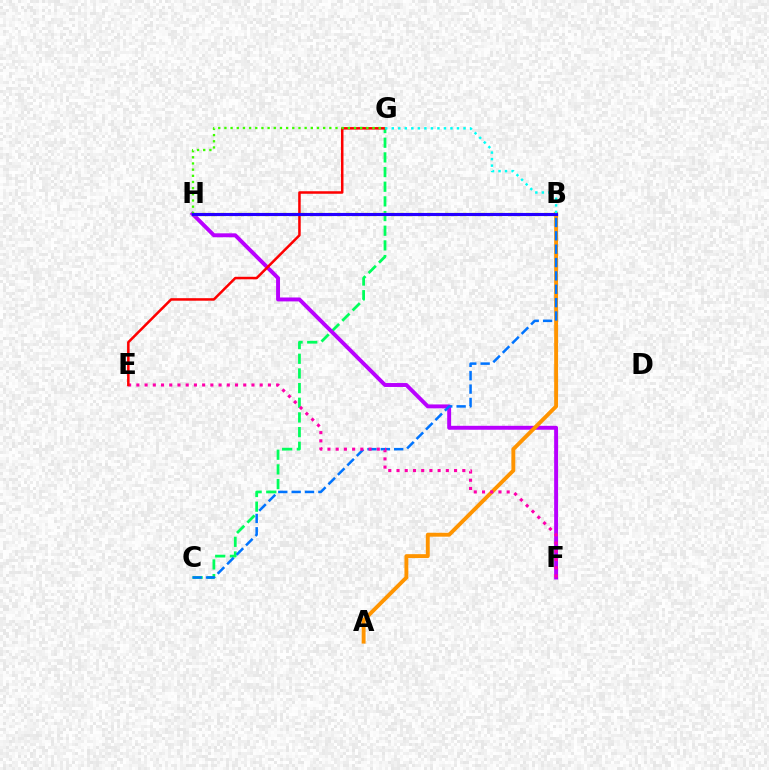{('C', 'G'): [{'color': '#00ff5c', 'line_style': 'dashed', 'thickness': 1.99}], ('F', 'H'): [{'color': '#b900ff', 'line_style': 'solid', 'thickness': 2.82}], ('A', 'B'): [{'color': '#ff9400', 'line_style': 'solid', 'thickness': 2.81}], ('B', 'C'): [{'color': '#0074ff', 'line_style': 'dashed', 'thickness': 1.81}], ('E', 'F'): [{'color': '#ff00ac', 'line_style': 'dotted', 'thickness': 2.23}], ('E', 'G'): [{'color': '#ff0000', 'line_style': 'solid', 'thickness': 1.82}], ('B', 'H'): [{'color': '#d1ff00', 'line_style': 'dotted', 'thickness': 2.44}, {'color': '#2500ff', 'line_style': 'solid', 'thickness': 2.25}], ('G', 'H'): [{'color': '#3dff00', 'line_style': 'dotted', 'thickness': 1.68}], ('B', 'G'): [{'color': '#00fff6', 'line_style': 'dotted', 'thickness': 1.77}]}